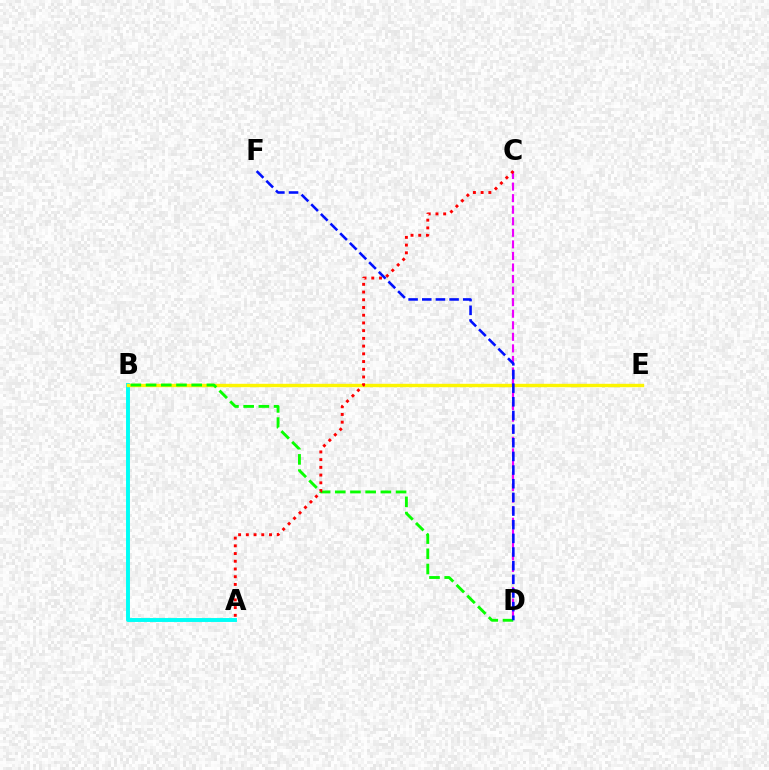{('A', 'B'): [{'color': '#00fff6', 'line_style': 'solid', 'thickness': 2.82}], ('B', 'E'): [{'color': '#fcf500', 'line_style': 'solid', 'thickness': 2.44}], ('C', 'D'): [{'color': '#ee00ff', 'line_style': 'dashed', 'thickness': 1.57}], ('B', 'D'): [{'color': '#08ff00', 'line_style': 'dashed', 'thickness': 2.07}], ('A', 'C'): [{'color': '#ff0000', 'line_style': 'dotted', 'thickness': 2.1}], ('D', 'F'): [{'color': '#0010ff', 'line_style': 'dashed', 'thickness': 1.86}]}